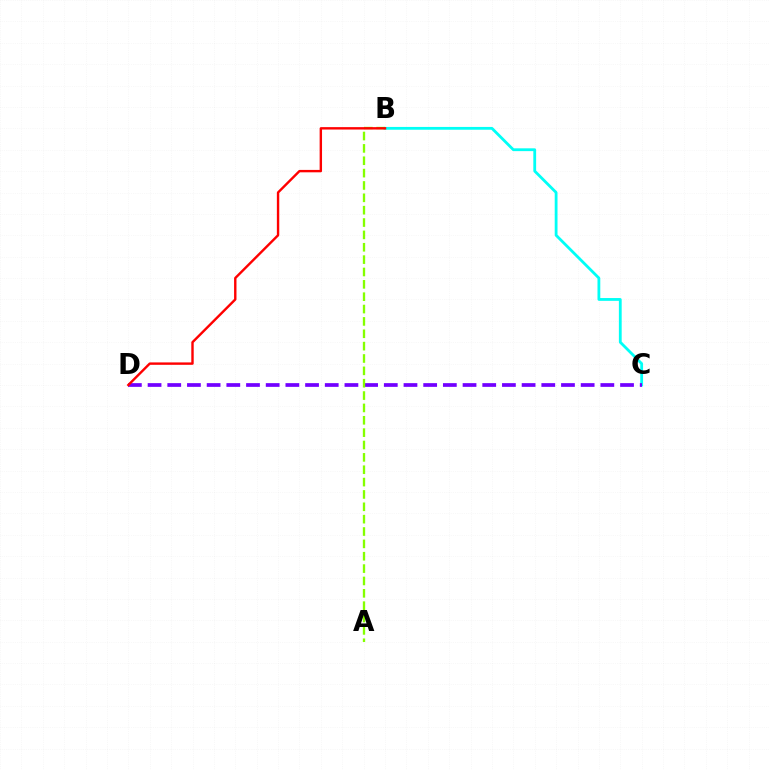{('B', 'C'): [{'color': '#00fff6', 'line_style': 'solid', 'thickness': 2.02}], ('C', 'D'): [{'color': '#7200ff', 'line_style': 'dashed', 'thickness': 2.67}], ('A', 'B'): [{'color': '#84ff00', 'line_style': 'dashed', 'thickness': 1.68}], ('B', 'D'): [{'color': '#ff0000', 'line_style': 'solid', 'thickness': 1.73}]}